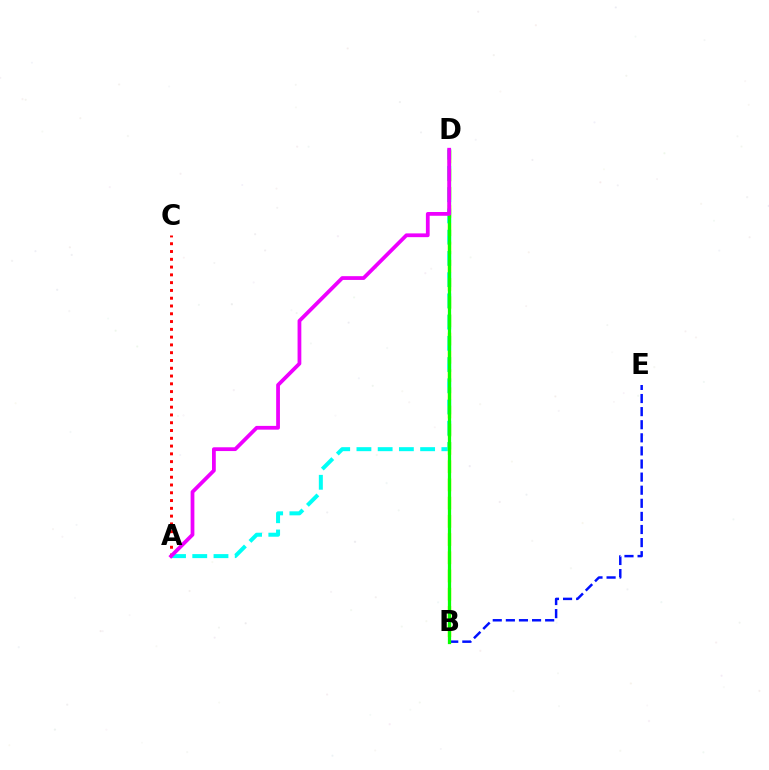{('A', 'D'): [{'color': '#00fff6', 'line_style': 'dashed', 'thickness': 2.88}, {'color': '#ee00ff', 'line_style': 'solid', 'thickness': 2.71}], ('A', 'C'): [{'color': '#ff0000', 'line_style': 'dotted', 'thickness': 2.11}], ('B', 'D'): [{'color': '#fcf500', 'line_style': 'dashed', 'thickness': 2.48}, {'color': '#08ff00', 'line_style': 'solid', 'thickness': 2.35}], ('B', 'E'): [{'color': '#0010ff', 'line_style': 'dashed', 'thickness': 1.78}]}